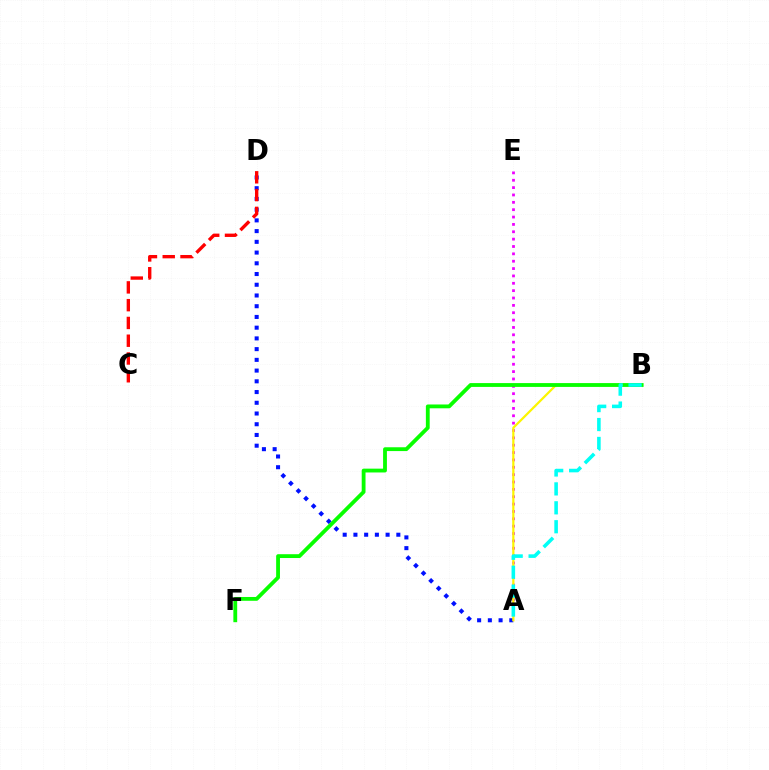{('A', 'D'): [{'color': '#0010ff', 'line_style': 'dotted', 'thickness': 2.92}], ('A', 'E'): [{'color': '#ee00ff', 'line_style': 'dotted', 'thickness': 2.0}], ('A', 'B'): [{'color': '#fcf500', 'line_style': 'solid', 'thickness': 1.6}, {'color': '#00fff6', 'line_style': 'dashed', 'thickness': 2.57}], ('B', 'F'): [{'color': '#08ff00', 'line_style': 'solid', 'thickness': 2.75}], ('C', 'D'): [{'color': '#ff0000', 'line_style': 'dashed', 'thickness': 2.42}]}